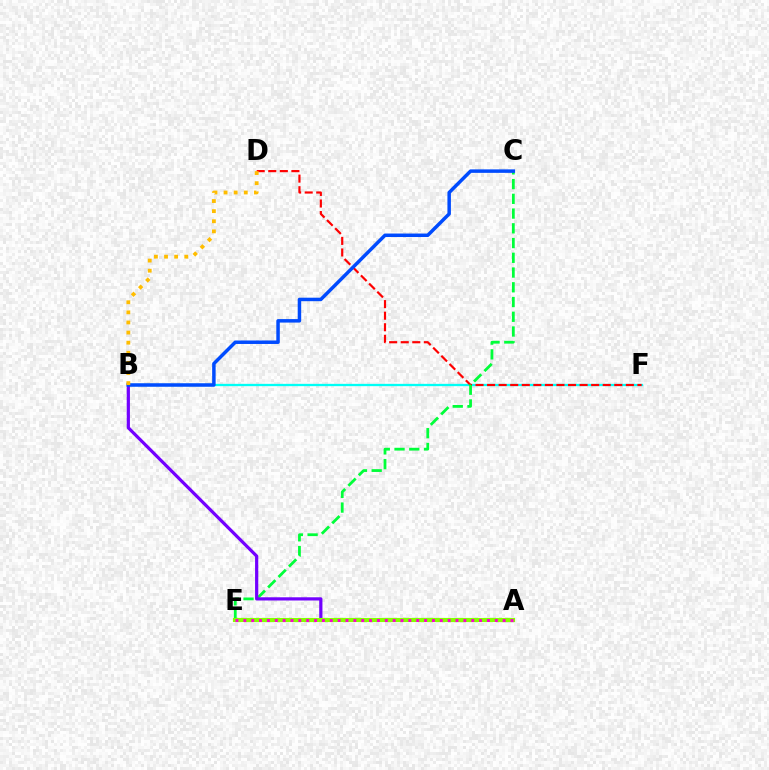{('B', 'F'): [{'color': '#00fff6', 'line_style': 'solid', 'thickness': 1.66}], ('D', 'F'): [{'color': '#ff0000', 'line_style': 'dashed', 'thickness': 1.57}], ('C', 'E'): [{'color': '#00ff39', 'line_style': 'dashed', 'thickness': 2.0}], ('A', 'B'): [{'color': '#7200ff', 'line_style': 'solid', 'thickness': 2.31}], ('A', 'E'): [{'color': '#84ff00', 'line_style': 'solid', 'thickness': 3.0}, {'color': '#ff00cf', 'line_style': 'dotted', 'thickness': 2.14}], ('B', 'C'): [{'color': '#004bff', 'line_style': 'solid', 'thickness': 2.51}], ('B', 'D'): [{'color': '#ffbd00', 'line_style': 'dotted', 'thickness': 2.75}]}